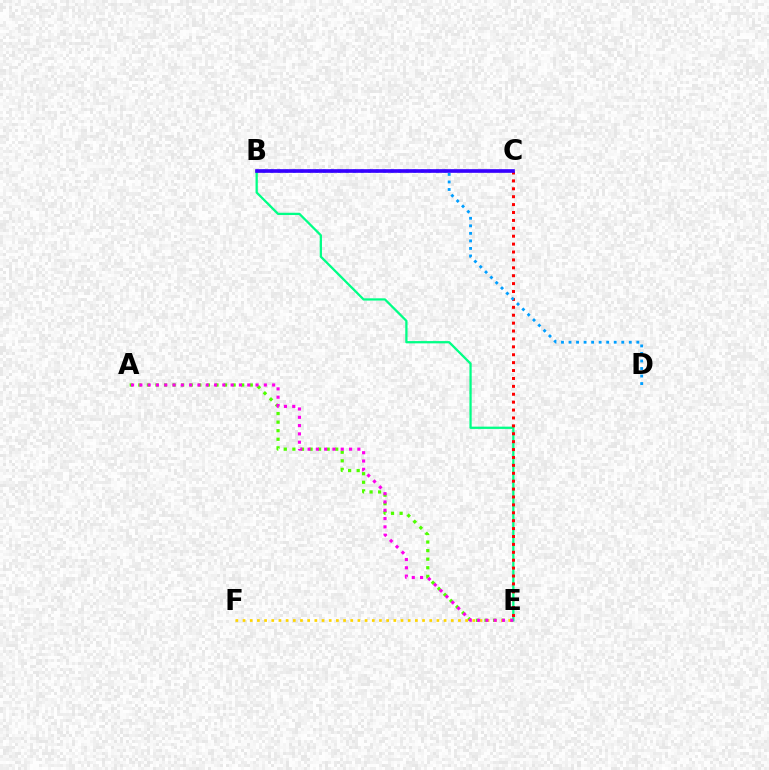{('A', 'E'): [{'color': '#4fff00', 'line_style': 'dotted', 'thickness': 2.33}, {'color': '#ff00ed', 'line_style': 'dotted', 'thickness': 2.26}], ('E', 'F'): [{'color': '#ffd500', 'line_style': 'dotted', 'thickness': 1.95}], ('B', 'E'): [{'color': '#00ff86', 'line_style': 'solid', 'thickness': 1.64}], ('C', 'E'): [{'color': '#ff0000', 'line_style': 'dotted', 'thickness': 2.15}], ('B', 'D'): [{'color': '#009eff', 'line_style': 'dotted', 'thickness': 2.05}], ('B', 'C'): [{'color': '#3700ff', 'line_style': 'solid', 'thickness': 2.63}]}